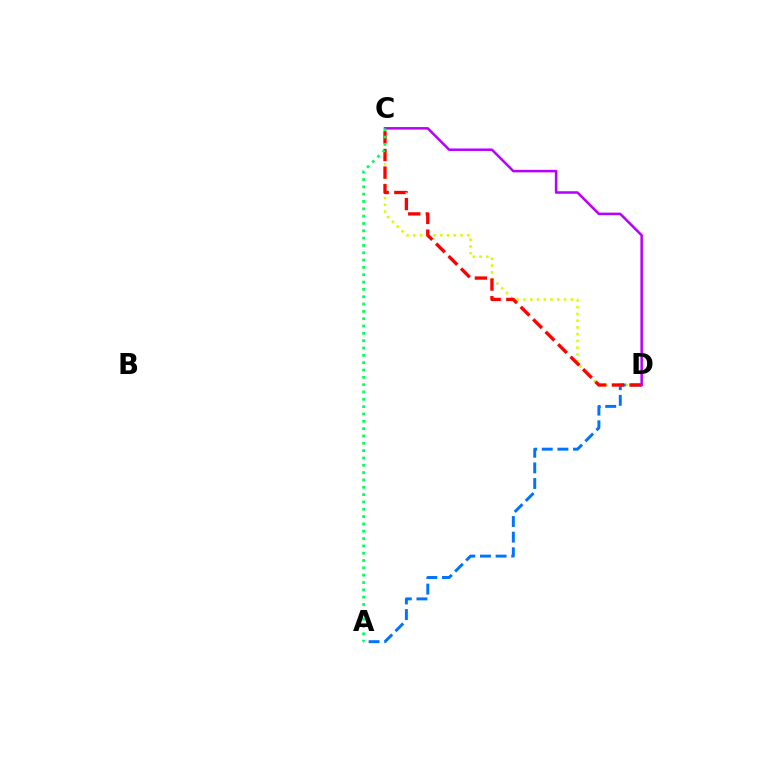{('A', 'D'): [{'color': '#0074ff', 'line_style': 'dashed', 'thickness': 2.12}], ('C', 'D'): [{'color': '#d1ff00', 'line_style': 'dotted', 'thickness': 1.83}, {'color': '#ff0000', 'line_style': 'dashed', 'thickness': 2.39}, {'color': '#b900ff', 'line_style': 'solid', 'thickness': 1.81}], ('A', 'C'): [{'color': '#00ff5c', 'line_style': 'dotted', 'thickness': 1.99}]}